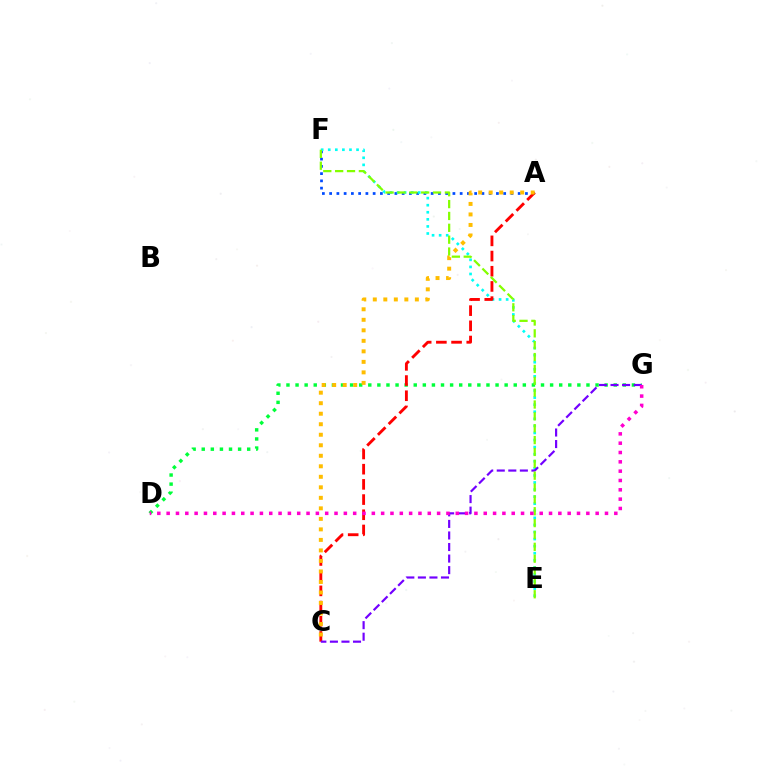{('A', 'F'): [{'color': '#004bff', 'line_style': 'dotted', 'thickness': 1.97}], ('E', 'F'): [{'color': '#00fff6', 'line_style': 'dotted', 'thickness': 1.92}, {'color': '#84ff00', 'line_style': 'dashed', 'thickness': 1.61}], ('D', 'G'): [{'color': '#00ff39', 'line_style': 'dotted', 'thickness': 2.47}, {'color': '#ff00cf', 'line_style': 'dotted', 'thickness': 2.53}], ('A', 'C'): [{'color': '#ff0000', 'line_style': 'dashed', 'thickness': 2.06}, {'color': '#ffbd00', 'line_style': 'dotted', 'thickness': 2.86}], ('C', 'G'): [{'color': '#7200ff', 'line_style': 'dashed', 'thickness': 1.57}]}